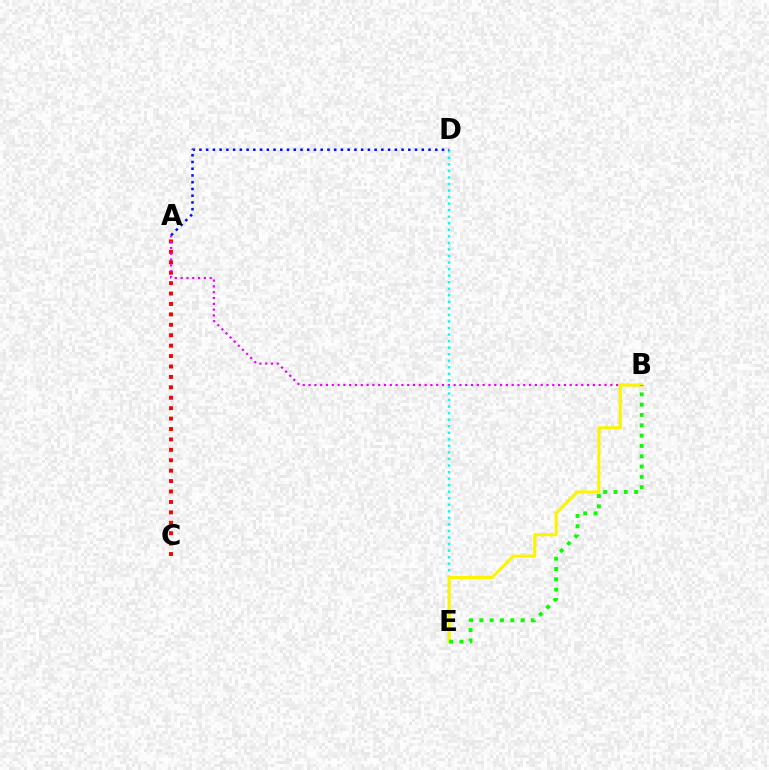{('A', 'C'): [{'color': '#ff0000', 'line_style': 'dotted', 'thickness': 2.83}], ('A', 'B'): [{'color': '#ee00ff', 'line_style': 'dotted', 'thickness': 1.58}], ('D', 'E'): [{'color': '#00fff6', 'line_style': 'dotted', 'thickness': 1.78}], ('A', 'D'): [{'color': '#0010ff', 'line_style': 'dotted', 'thickness': 1.83}], ('B', 'E'): [{'color': '#fcf500', 'line_style': 'solid', 'thickness': 2.22}, {'color': '#08ff00', 'line_style': 'dotted', 'thickness': 2.8}]}